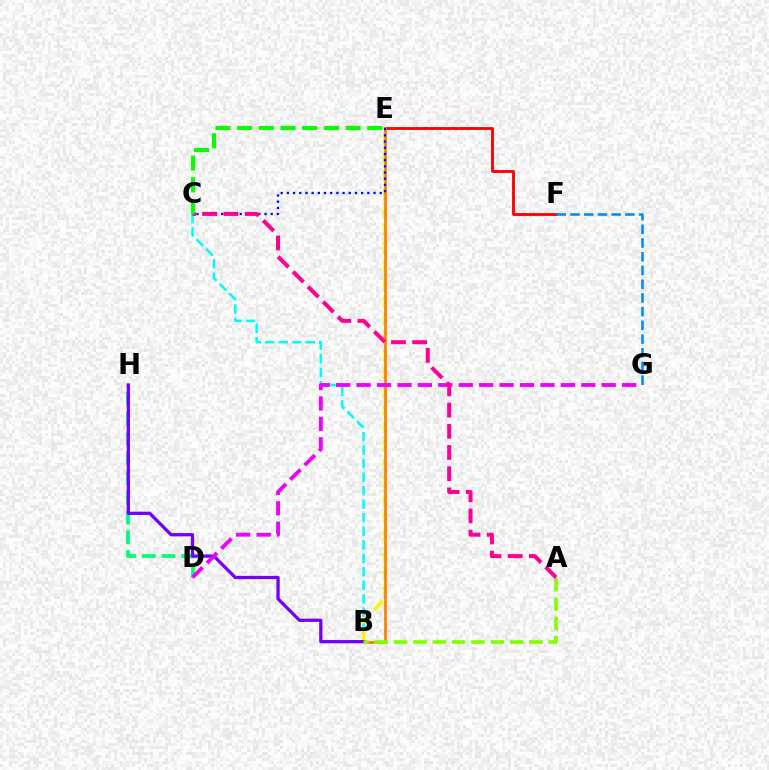{('D', 'H'): [{'color': '#00ff74', 'line_style': 'dashed', 'thickness': 2.69}], ('B', 'C'): [{'color': '#00fff6', 'line_style': 'dashed', 'thickness': 1.84}], ('E', 'F'): [{'color': '#ff0000', 'line_style': 'solid', 'thickness': 2.05}], ('B', 'E'): [{'color': '#fcf500', 'line_style': 'dashed', 'thickness': 2.45}, {'color': '#ff7c00', 'line_style': 'solid', 'thickness': 1.9}], ('B', 'H'): [{'color': '#7200ff', 'line_style': 'solid', 'thickness': 2.35}], ('A', 'B'): [{'color': '#84ff00', 'line_style': 'dashed', 'thickness': 2.63}], ('D', 'G'): [{'color': '#ee00ff', 'line_style': 'dashed', 'thickness': 2.77}], ('C', 'E'): [{'color': '#0010ff', 'line_style': 'dotted', 'thickness': 1.68}, {'color': '#08ff00', 'line_style': 'dashed', 'thickness': 2.95}], ('A', 'C'): [{'color': '#ff0094', 'line_style': 'dashed', 'thickness': 2.88}], ('F', 'G'): [{'color': '#008cff', 'line_style': 'dashed', 'thickness': 1.86}]}